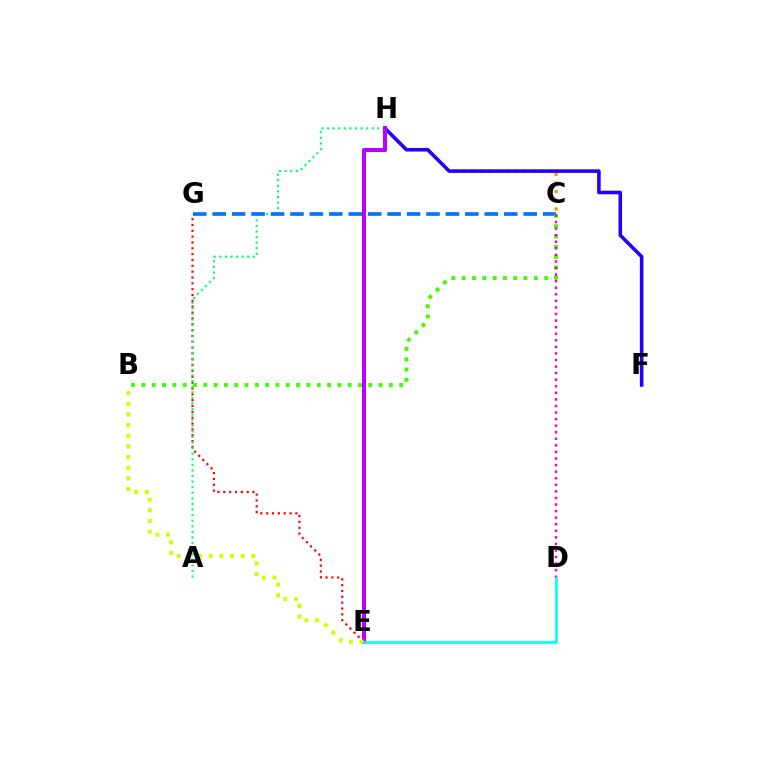{('C', 'H'): [{'color': '#ff9400', 'line_style': 'dotted', 'thickness': 2.35}], ('E', 'G'): [{'color': '#ff0000', 'line_style': 'dotted', 'thickness': 1.59}], ('A', 'H'): [{'color': '#00ff5c', 'line_style': 'dotted', 'thickness': 1.52}], ('F', 'H'): [{'color': '#2500ff', 'line_style': 'solid', 'thickness': 2.58}], ('E', 'H'): [{'color': '#b900ff', 'line_style': 'solid', 'thickness': 2.93}], ('C', 'G'): [{'color': '#0074ff', 'line_style': 'dashed', 'thickness': 2.64}], ('B', 'C'): [{'color': '#3dff00', 'line_style': 'dotted', 'thickness': 2.8}], ('B', 'E'): [{'color': '#d1ff00', 'line_style': 'dotted', 'thickness': 2.9}], ('C', 'D'): [{'color': '#ff00ac', 'line_style': 'dotted', 'thickness': 1.78}], ('D', 'E'): [{'color': '#00fff6', 'line_style': 'solid', 'thickness': 1.9}]}